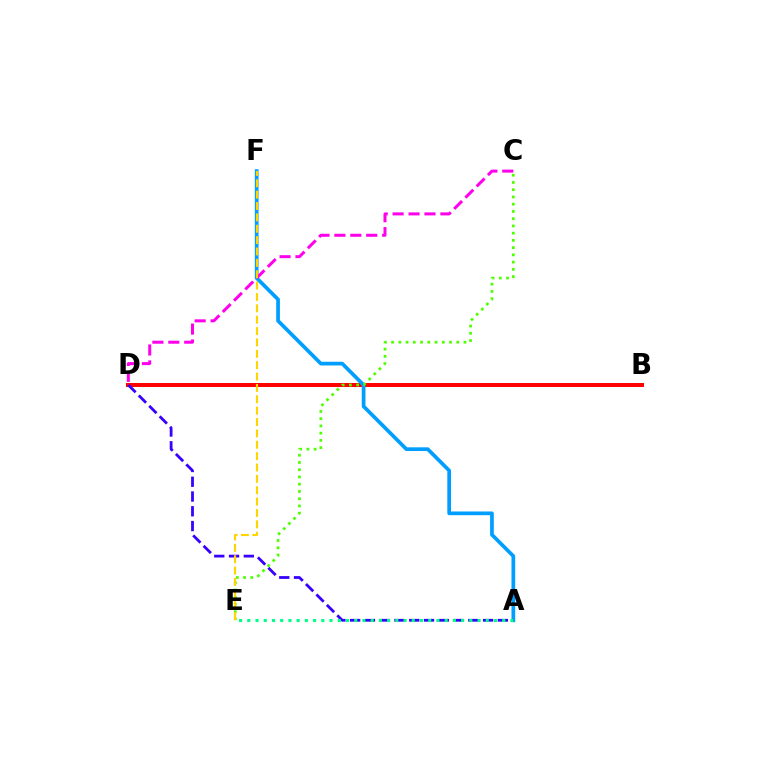{('B', 'D'): [{'color': '#ff0000', 'line_style': 'solid', 'thickness': 2.86}], ('A', 'F'): [{'color': '#009eff', 'line_style': 'solid', 'thickness': 2.67}], ('A', 'D'): [{'color': '#3700ff', 'line_style': 'dashed', 'thickness': 2.01}], ('C', 'D'): [{'color': '#ff00ed', 'line_style': 'dashed', 'thickness': 2.16}], ('C', 'E'): [{'color': '#4fff00', 'line_style': 'dotted', 'thickness': 1.97}], ('A', 'E'): [{'color': '#00ff86', 'line_style': 'dotted', 'thickness': 2.23}], ('E', 'F'): [{'color': '#ffd500', 'line_style': 'dashed', 'thickness': 1.54}]}